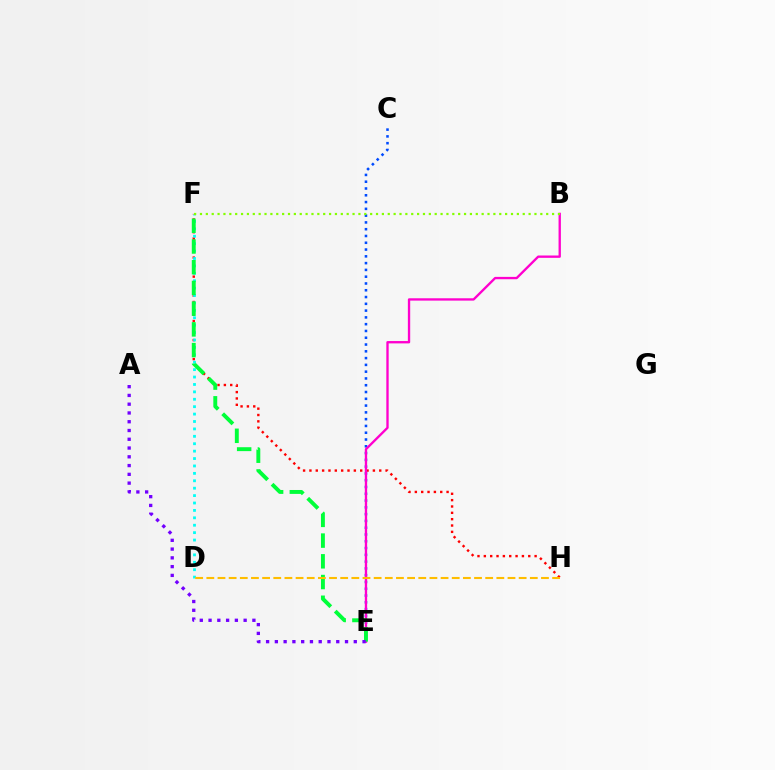{('F', 'H'): [{'color': '#ff0000', 'line_style': 'dotted', 'thickness': 1.72}], ('C', 'E'): [{'color': '#004bff', 'line_style': 'dotted', 'thickness': 1.84}], ('B', 'E'): [{'color': '#ff00cf', 'line_style': 'solid', 'thickness': 1.69}], ('D', 'F'): [{'color': '#00fff6', 'line_style': 'dotted', 'thickness': 2.01}], ('E', 'F'): [{'color': '#00ff39', 'line_style': 'dashed', 'thickness': 2.81}], ('B', 'F'): [{'color': '#84ff00', 'line_style': 'dotted', 'thickness': 1.59}], ('D', 'H'): [{'color': '#ffbd00', 'line_style': 'dashed', 'thickness': 1.52}], ('A', 'E'): [{'color': '#7200ff', 'line_style': 'dotted', 'thickness': 2.38}]}